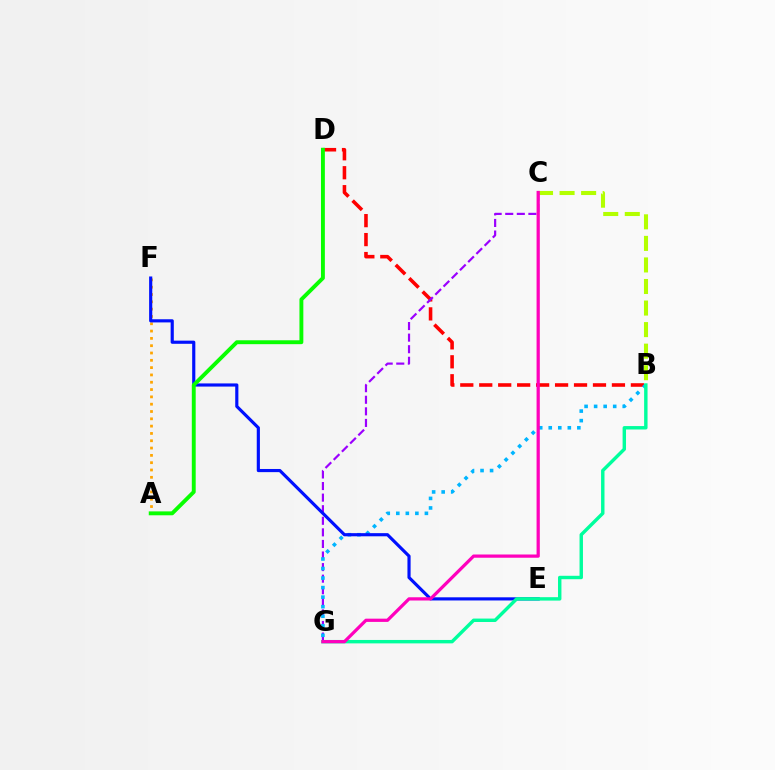{('B', 'D'): [{'color': '#ff0000', 'line_style': 'dashed', 'thickness': 2.58}], ('B', 'C'): [{'color': '#b3ff00', 'line_style': 'dashed', 'thickness': 2.93}], ('C', 'G'): [{'color': '#9b00ff', 'line_style': 'dashed', 'thickness': 1.57}, {'color': '#ff00bd', 'line_style': 'solid', 'thickness': 2.33}], ('A', 'F'): [{'color': '#ffa500', 'line_style': 'dotted', 'thickness': 1.99}], ('B', 'G'): [{'color': '#00b5ff', 'line_style': 'dotted', 'thickness': 2.59}, {'color': '#00ff9d', 'line_style': 'solid', 'thickness': 2.46}], ('E', 'F'): [{'color': '#0010ff', 'line_style': 'solid', 'thickness': 2.27}], ('A', 'D'): [{'color': '#08ff00', 'line_style': 'solid', 'thickness': 2.8}]}